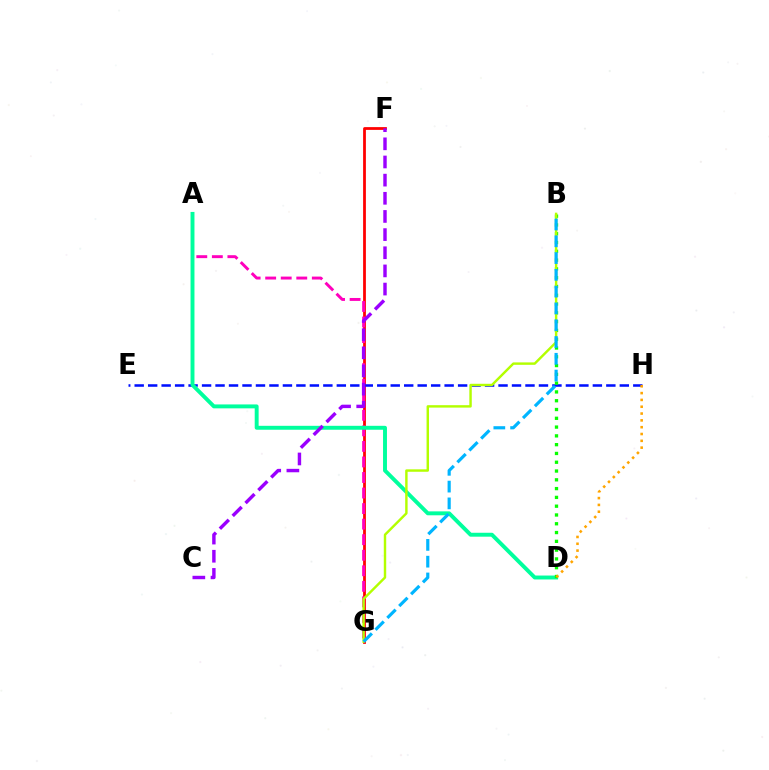{('F', 'G'): [{'color': '#ff0000', 'line_style': 'solid', 'thickness': 2.0}], ('A', 'G'): [{'color': '#ff00bd', 'line_style': 'dashed', 'thickness': 2.11}], ('E', 'H'): [{'color': '#0010ff', 'line_style': 'dashed', 'thickness': 1.83}], ('A', 'D'): [{'color': '#00ff9d', 'line_style': 'solid', 'thickness': 2.82}], ('B', 'D'): [{'color': '#08ff00', 'line_style': 'dotted', 'thickness': 2.39}], ('C', 'F'): [{'color': '#9b00ff', 'line_style': 'dashed', 'thickness': 2.47}], ('B', 'G'): [{'color': '#b3ff00', 'line_style': 'solid', 'thickness': 1.75}, {'color': '#00b5ff', 'line_style': 'dashed', 'thickness': 2.28}], ('D', 'H'): [{'color': '#ffa500', 'line_style': 'dotted', 'thickness': 1.85}]}